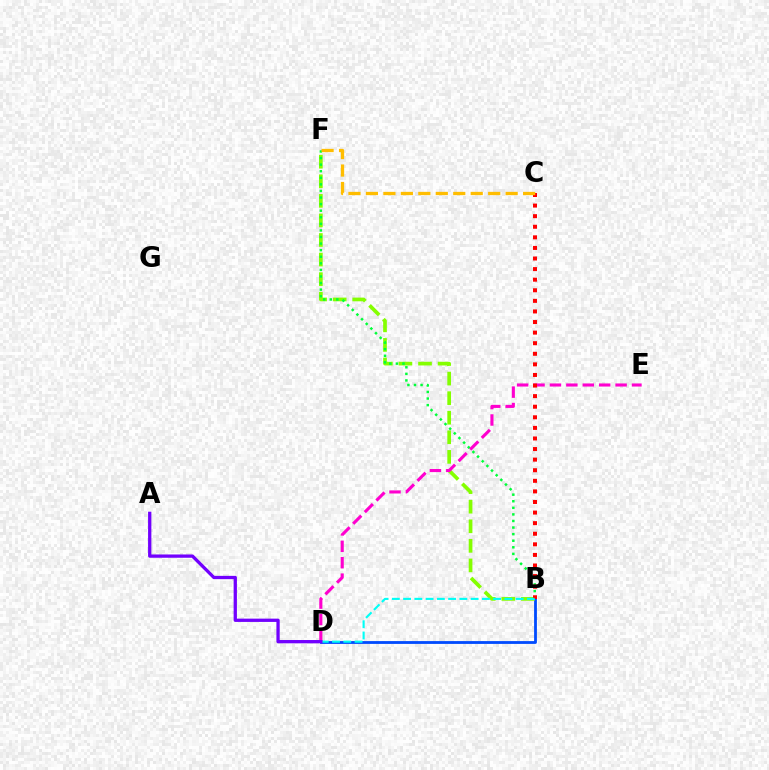{('B', 'D'): [{'color': '#004bff', 'line_style': 'solid', 'thickness': 2.02}, {'color': '#00fff6', 'line_style': 'dashed', 'thickness': 1.53}], ('B', 'F'): [{'color': '#84ff00', 'line_style': 'dashed', 'thickness': 2.66}, {'color': '#00ff39', 'line_style': 'dotted', 'thickness': 1.79}], ('D', 'E'): [{'color': '#ff00cf', 'line_style': 'dashed', 'thickness': 2.23}], ('B', 'C'): [{'color': '#ff0000', 'line_style': 'dotted', 'thickness': 2.88}], ('C', 'F'): [{'color': '#ffbd00', 'line_style': 'dashed', 'thickness': 2.37}], ('A', 'D'): [{'color': '#7200ff', 'line_style': 'solid', 'thickness': 2.37}]}